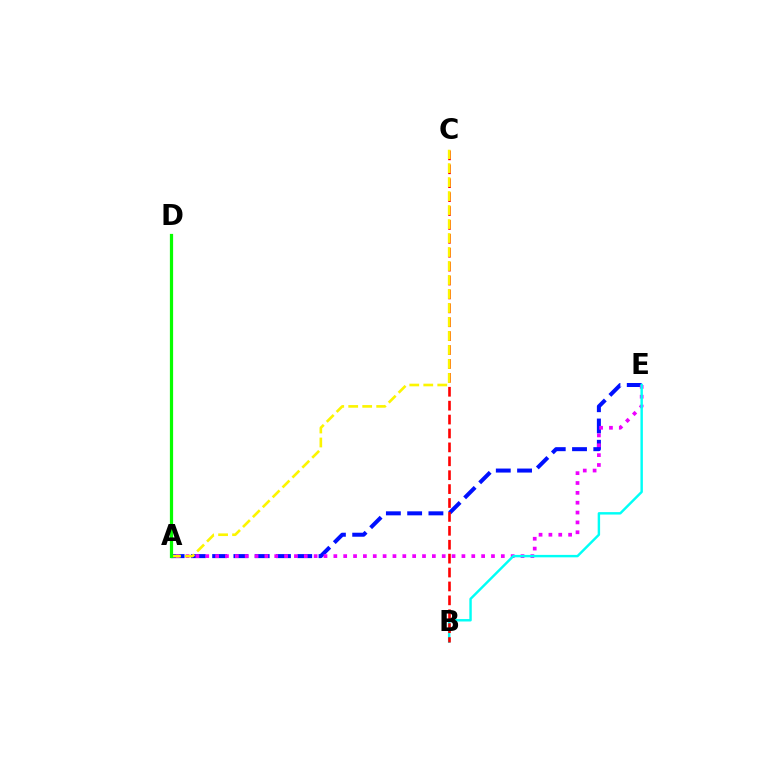{('A', 'E'): [{'color': '#0010ff', 'line_style': 'dashed', 'thickness': 2.89}, {'color': '#ee00ff', 'line_style': 'dotted', 'thickness': 2.68}], ('B', 'E'): [{'color': '#00fff6', 'line_style': 'solid', 'thickness': 1.75}], ('B', 'C'): [{'color': '#ff0000', 'line_style': 'dashed', 'thickness': 1.89}], ('A', 'C'): [{'color': '#fcf500', 'line_style': 'dashed', 'thickness': 1.9}], ('A', 'D'): [{'color': '#08ff00', 'line_style': 'solid', 'thickness': 2.32}]}